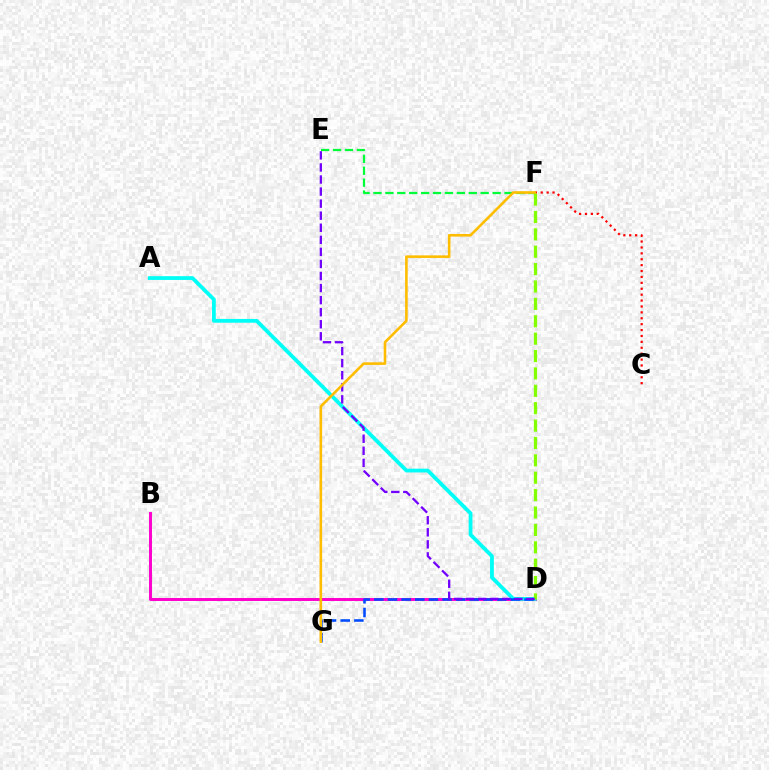{('C', 'F'): [{'color': '#ff0000', 'line_style': 'dotted', 'thickness': 1.6}], ('B', 'D'): [{'color': '#ff00cf', 'line_style': 'solid', 'thickness': 2.13}], ('E', 'F'): [{'color': '#00ff39', 'line_style': 'dashed', 'thickness': 1.62}], ('A', 'D'): [{'color': '#00fff6', 'line_style': 'solid', 'thickness': 2.72}], ('D', 'G'): [{'color': '#004bff', 'line_style': 'dashed', 'thickness': 1.85}], ('D', 'F'): [{'color': '#84ff00', 'line_style': 'dashed', 'thickness': 2.36}], ('D', 'E'): [{'color': '#7200ff', 'line_style': 'dashed', 'thickness': 1.64}], ('F', 'G'): [{'color': '#ffbd00', 'line_style': 'solid', 'thickness': 1.88}]}